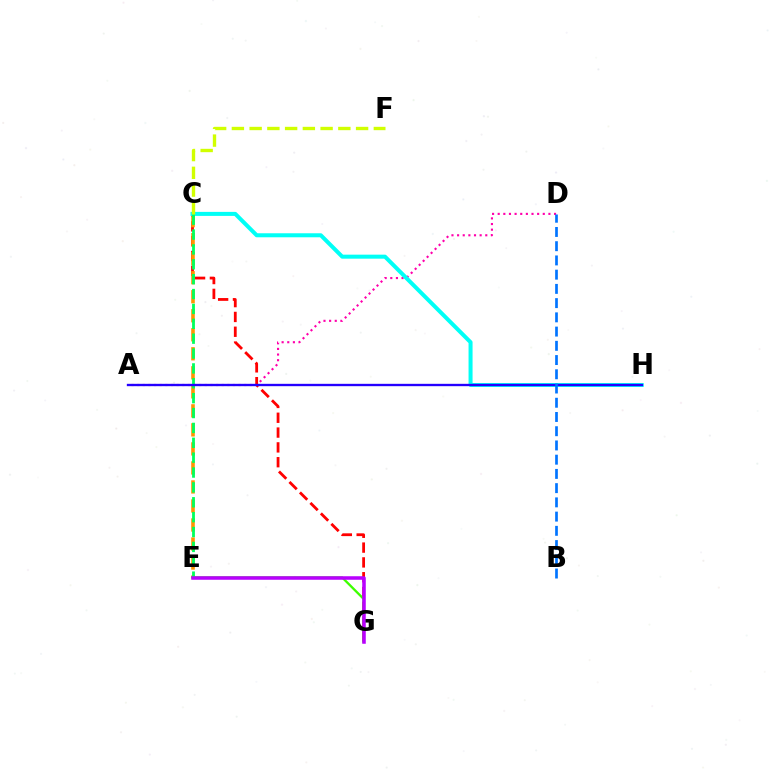{('A', 'D'): [{'color': '#ff00ac', 'line_style': 'dotted', 'thickness': 1.53}], ('C', 'G'): [{'color': '#ff0000', 'line_style': 'dashed', 'thickness': 2.01}], ('C', 'E'): [{'color': '#ff9400', 'line_style': 'dashed', 'thickness': 2.58}, {'color': '#00ff5c', 'line_style': 'dashed', 'thickness': 2.02}], ('C', 'H'): [{'color': '#00fff6', 'line_style': 'solid', 'thickness': 2.89}], ('E', 'G'): [{'color': '#3dff00', 'line_style': 'solid', 'thickness': 1.66}, {'color': '#b900ff', 'line_style': 'solid', 'thickness': 2.54}], ('C', 'F'): [{'color': '#d1ff00', 'line_style': 'dashed', 'thickness': 2.41}], ('A', 'H'): [{'color': '#2500ff', 'line_style': 'solid', 'thickness': 1.69}], ('B', 'D'): [{'color': '#0074ff', 'line_style': 'dashed', 'thickness': 1.93}]}